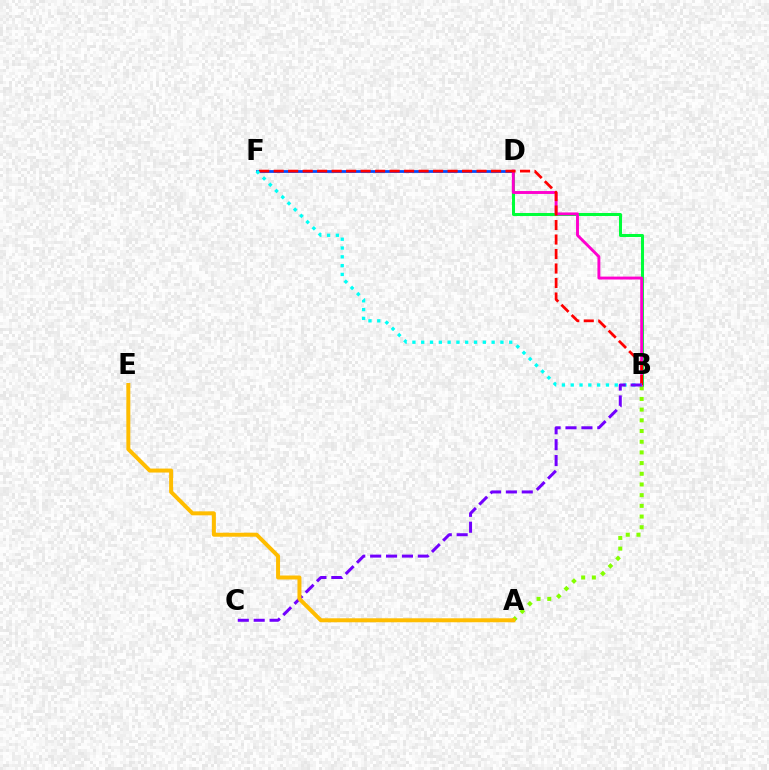{('D', 'F'): [{'color': '#004bff', 'line_style': 'solid', 'thickness': 2.0}], ('B', 'D'): [{'color': '#00ff39', 'line_style': 'solid', 'thickness': 2.18}, {'color': '#ff00cf', 'line_style': 'solid', 'thickness': 2.09}], ('A', 'B'): [{'color': '#84ff00', 'line_style': 'dotted', 'thickness': 2.9}], ('B', 'F'): [{'color': '#ff0000', 'line_style': 'dashed', 'thickness': 1.97}, {'color': '#00fff6', 'line_style': 'dotted', 'thickness': 2.39}], ('B', 'C'): [{'color': '#7200ff', 'line_style': 'dashed', 'thickness': 2.16}], ('A', 'E'): [{'color': '#ffbd00', 'line_style': 'solid', 'thickness': 2.86}]}